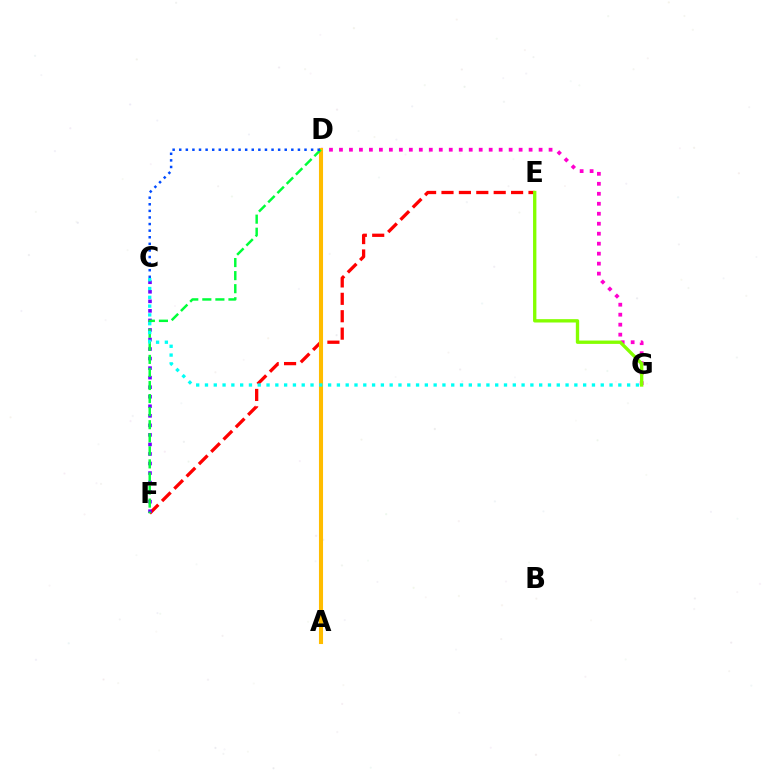{('D', 'G'): [{'color': '#ff00cf', 'line_style': 'dotted', 'thickness': 2.71}], ('E', 'F'): [{'color': '#ff0000', 'line_style': 'dashed', 'thickness': 2.36}], ('A', 'D'): [{'color': '#ffbd00', 'line_style': 'solid', 'thickness': 2.94}], ('C', 'F'): [{'color': '#7200ff', 'line_style': 'dotted', 'thickness': 2.59}], ('D', 'F'): [{'color': '#00ff39', 'line_style': 'dashed', 'thickness': 1.77}], ('E', 'G'): [{'color': '#84ff00', 'line_style': 'solid', 'thickness': 2.41}], ('C', 'G'): [{'color': '#00fff6', 'line_style': 'dotted', 'thickness': 2.39}], ('C', 'D'): [{'color': '#004bff', 'line_style': 'dotted', 'thickness': 1.79}]}